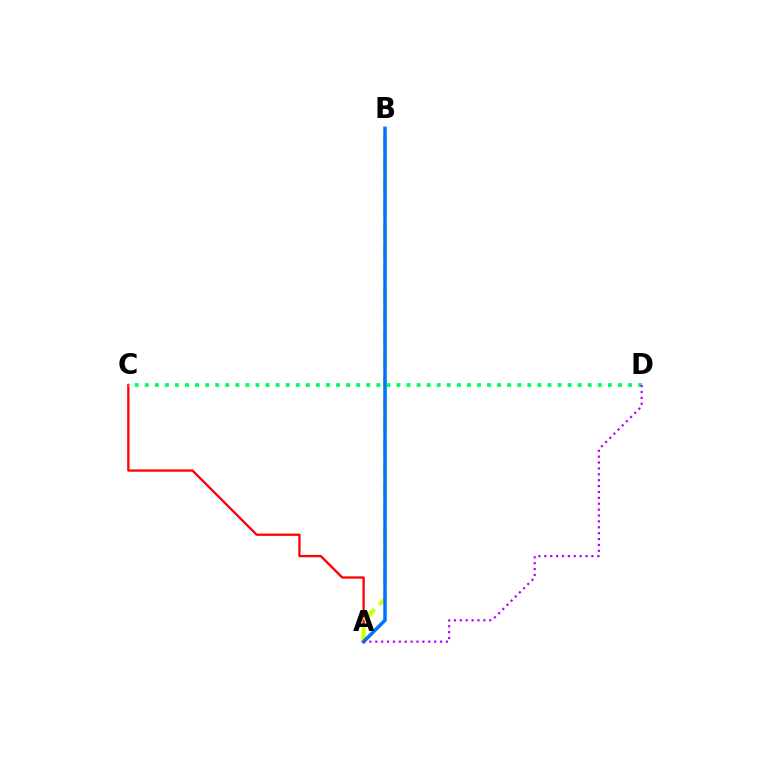{('A', 'C'): [{'color': '#ff0000', 'line_style': 'solid', 'thickness': 1.66}], ('A', 'B'): [{'color': '#d1ff00', 'line_style': 'dashed', 'thickness': 2.95}, {'color': '#0074ff', 'line_style': 'solid', 'thickness': 2.52}], ('C', 'D'): [{'color': '#00ff5c', 'line_style': 'dotted', 'thickness': 2.74}], ('A', 'D'): [{'color': '#b900ff', 'line_style': 'dotted', 'thickness': 1.6}]}